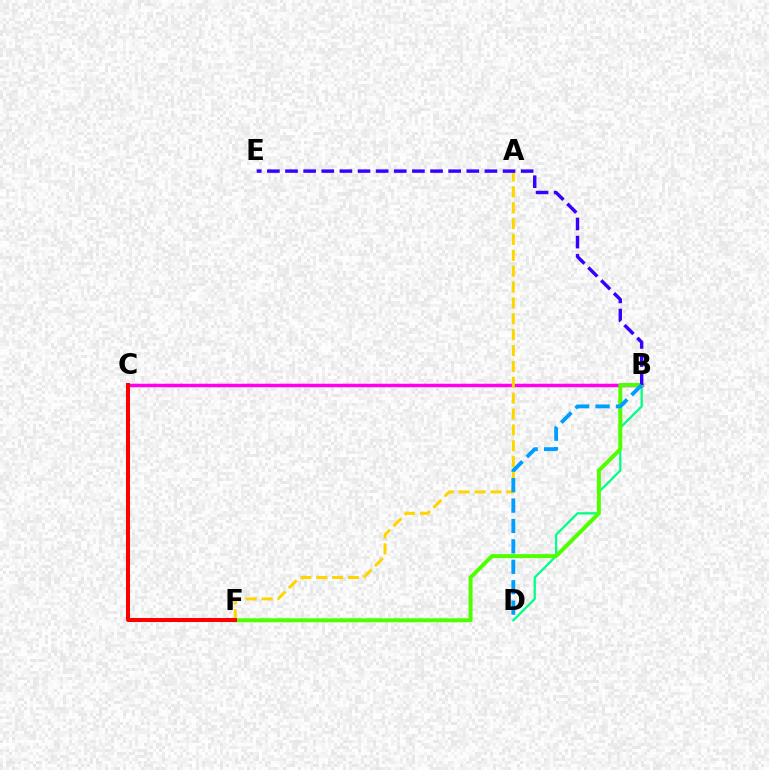{('B', 'D'): [{'color': '#00ff86', 'line_style': 'solid', 'thickness': 1.63}, {'color': '#009eff', 'line_style': 'dashed', 'thickness': 2.77}], ('B', 'C'): [{'color': '#ff00ed', 'line_style': 'solid', 'thickness': 2.52}], ('B', 'F'): [{'color': '#4fff00', 'line_style': 'solid', 'thickness': 2.86}], ('A', 'F'): [{'color': '#ffd500', 'line_style': 'dashed', 'thickness': 2.16}], ('C', 'F'): [{'color': '#ff0000', 'line_style': 'solid', 'thickness': 2.9}], ('B', 'E'): [{'color': '#3700ff', 'line_style': 'dashed', 'thickness': 2.46}]}